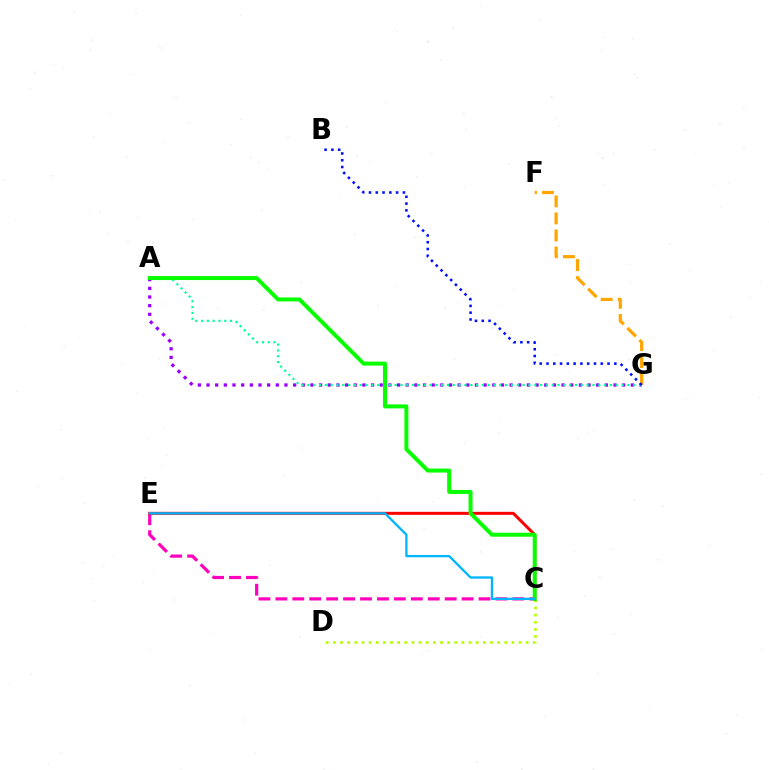{('F', 'G'): [{'color': '#ffa500', 'line_style': 'dashed', 'thickness': 2.31}], ('A', 'G'): [{'color': '#9b00ff', 'line_style': 'dotted', 'thickness': 2.35}, {'color': '#00ff9d', 'line_style': 'dotted', 'thickness': 1.58}], ('C', 'E'): [{'color': '#ff00bd', 'line_style': 'dashed', 'thickness': 2.3}, {'color': '#ff0000', 'line_style': 'solid', 'thickness': 2.16}, {'color': '#00b5ff', 'line_style': 'solid', 'thickness': 1.65}], ('C', 'D'): [{'color': '#b3ff00', 'line_style': 'dotted', 'thickness': 1.94}], ('B', 'G'): [{'color': '#0010ff', 'line_style': 'dotted', 'thickness': 1.84}], ('A', 'C'): [{'color': '#08ff00', 'line_style': 'solid', 'thickness': 2.87}]}